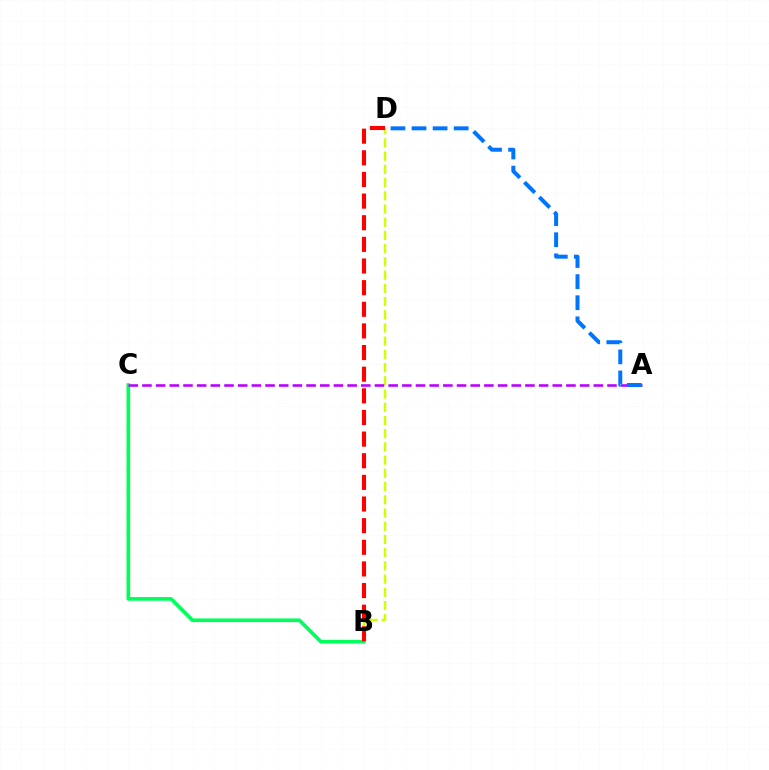{('B', 'D'): [{'color': '#d1ff00', 'line_style': 'dashed', 'thickness': 1.8}, {'color': '#ff0000', 'line_style': 'dashed', 'thickness': 2.94}], ('B', 'C'): [{'color': '#00ff5c', 'line_style': 'solid', 'thickness': 2.64}], ('A', 'C'): [{'color': '#b900ff', 'line_style': 'dashed', 'thickness': 1.86}], ('A', 'D'): [{'color': '#0074ff', 'line_style': 'dashed', 'thickness': 2.87}]}